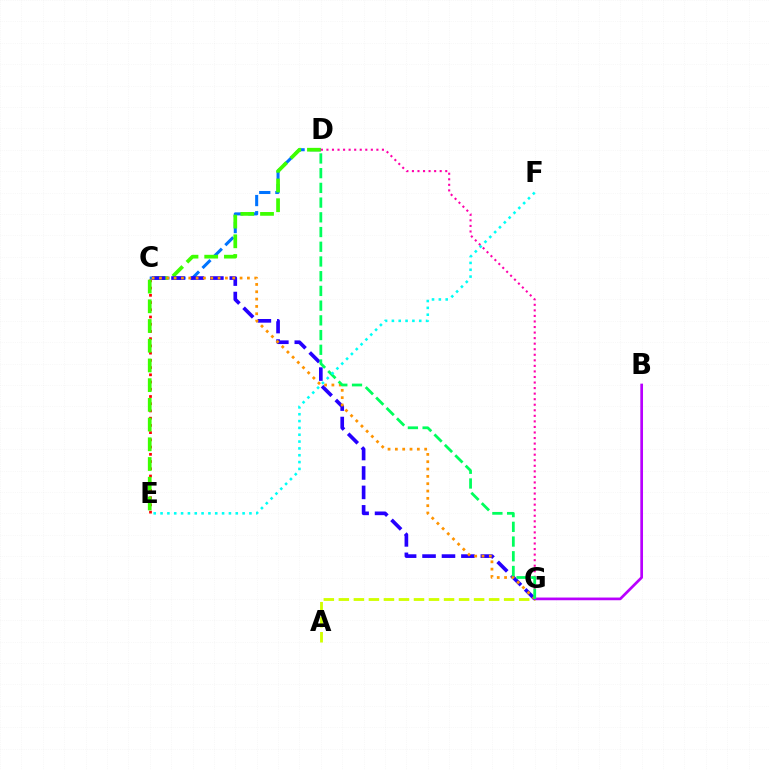{('C', 'D'): [{'color': '#0074ff', 'line_style': 'dashed', 'thickness': 2.19}], ('C', 'E'): [{'color': '#ff0000', 'line_style': 'dotted', 'thickness': 1.96}], ('D', 'E'): [{'color': '#3dff00', 'line_style': 'dashed', 'thickness': 2.68}], ('D', 'G'): [{'color': '#ff00ac', 'line_style': 'dotted', 'thickness': 1.51}, {'color': '#00ff5c', 'line_style': 'dashed', 'thickness': 2.0}], ('A', 'G'): [{'color': '#d1ff00', 'line_style': 'dashed', 'thickness': 2.04}], ('C', 'G'): [{'color': '#2500ff', 'line_style': 'dashed', 'thickness': 2.64}, {'color': '#ff9400', 'line_style': 'dotted', 'thickness': 1.99}], ('B', 'G'): [{'color': '#b900ff', 'line_style': 'solid', 'thickness': 1.94}], ('E', 'F'): [{'color': '#00fff6', 'line_style': 'dotted', 'thickness': 1.86}]}